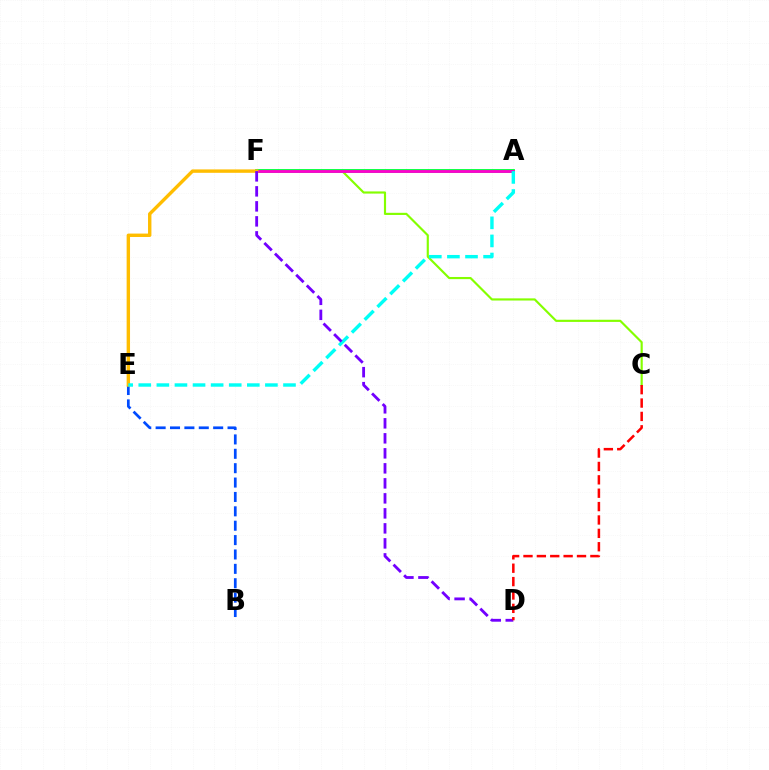{('C', 'F'): [{'color': '#84ff00', 'line_style': 'solid', 'thickness': 1.55}], ('A', 'F'): [{'color': '#00ff39', 'line_style': 'solid', 'thickness': 2.76}, {'color': '#ff00cf', 'line_style': 'solid', 'thickness': 2.04}], ('B', 'E'): [{'color': '#004bff', 'line_style': 'dashed', 'thickness': 1.95}], ('E', 'F'): [{'color': '#ffbd00', 'line_style': 'solid', 'thickness': 2.45}], ('A', 'E'): [{'color': '#00fff6', 'line_style': 'dashed', 'thickness': 2.46}], ('D', 'F'): [{'color': '#7200ff', 'line_style': 'dashed', 'thickness': 2.04}], ('C', 'D'): [{'color': '#ff0000', 'line_style': 'dashed', 'thickness': 1.82}]}